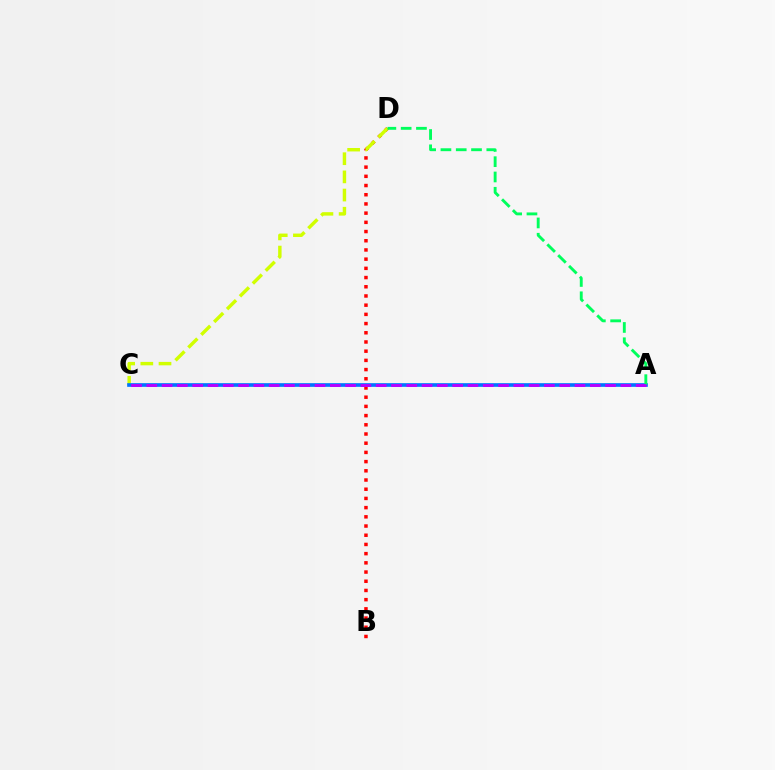{('B', 'D'): [{'color': '#ff0000', 'line_style': 'dotted', 'thickness': 2.5}], ('C', 'D'): [{'color': '#d1ff00', 'line_style': 'dashed', 'thickness': 2.47}], ('A', 'C'): [{'color': '#0074ff', 'line_style': 'solid', 'thickness': 2.63}, {'color': '#b900ff', 'line_style': 'dashed', 'thickness': 2.08}], ('A', 'D'): [{'color': '#00ff5c', 'line_style': 'dashed', 'thickness': 2.08}]}